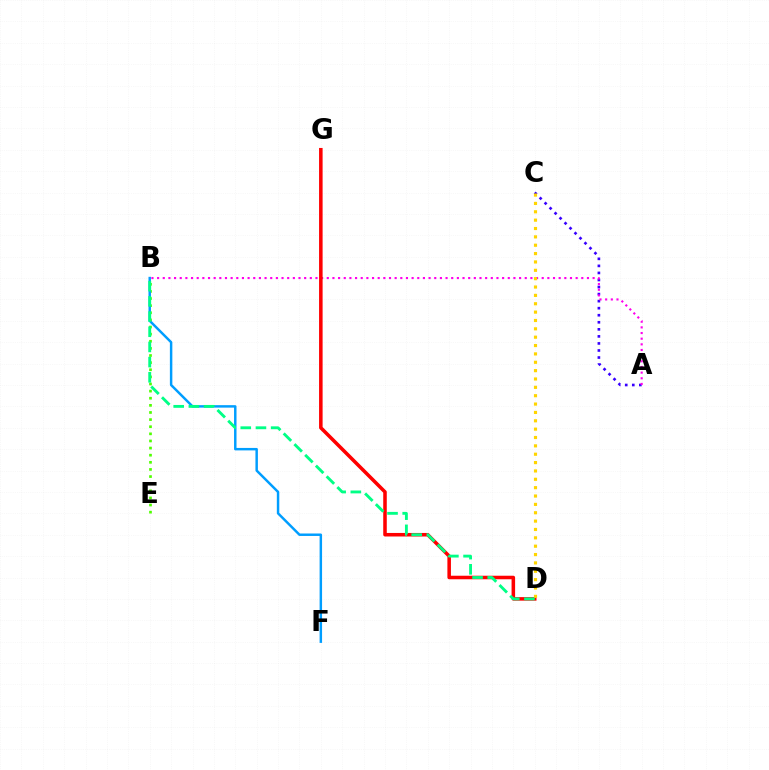{('A', 'C'): [{'color': '#3700ff', 'line_style': 'dotted', 'thickness': 1.92}], ('B', 'E'): [{'color': '#4fff00', 'line_style': 'dotted', 'thickness': 1.93}], ('B', 'F'): [{'color': '#009eff', 'line_style': 'solid', 'thickness': 1.78}], ('A', 'B'): [{'color': '#ff00ed', 'line_style': 'dotted', 'thickness': 1.54}], ('D', 'G'): [{'color': '#ff0000', 'line_style': 'solid', 'thickness': 2.55}], ('C', 'D'): [{'color': '#ffd500', 'line_style': 'dotted', 'thickness': 2.27}], ('B', 'D'): [{'color': '#00ff86', 'line_style': 'dashed', 'thickness': 2.06}]}